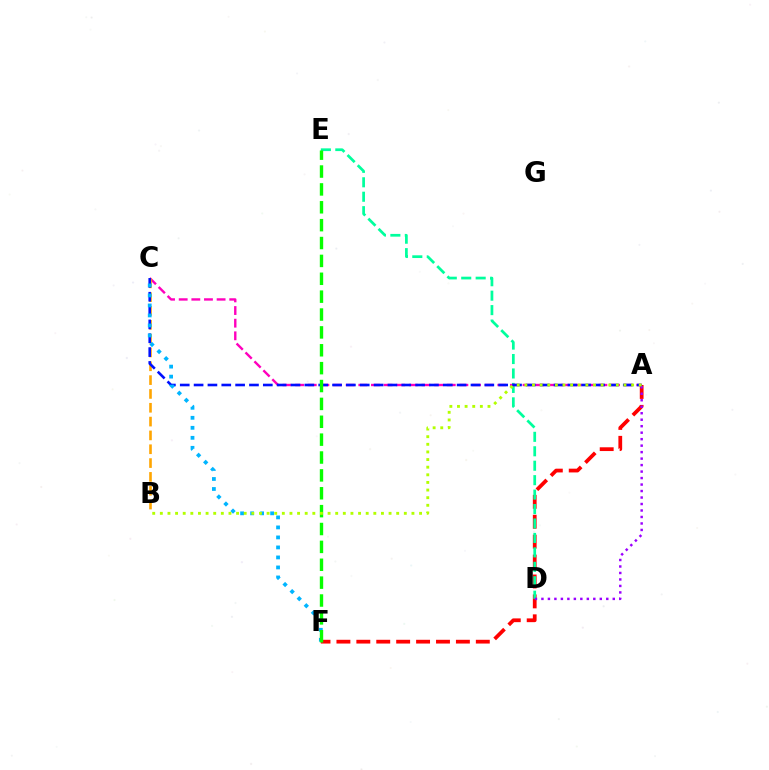{('A', 'F'): [{'color': '#ff0000', 'line_style': 'dashed', 'thickness': 2.71}], ('D', 'E'): [{'color': '#00ff9d', 'line_style': 'dashed', 'thickness': 1.96}], ('A', 'C'): [{'color': '#ff00bd', 'line_style': 'dashed', 'thickness': 1.72}, {'color': '#0010ff', 'line_style': 'dashed', 'thickness': 1.88}], ('B', 'C'): [{'color': '#ffa500', 'line_style': 'dashed', 'thickness': 1.88}], ('A', 'D'): [{'color': '#9b00ff', 'line_style': 'dotted', 'thickness': 1.76}], ('C', 'F'): [{'color': '#00b5ff', 'line_style': 'dotted', 'thickness': 2.72}], ('E', 'F'): [{'color': '#08ff00', 'line_style': 'dashed', 'thickness': 2.43}], ('A', 'B'): [{'color': '#b3ff00', 'line_style': 'dotted', 'thickness': 2.07}]}